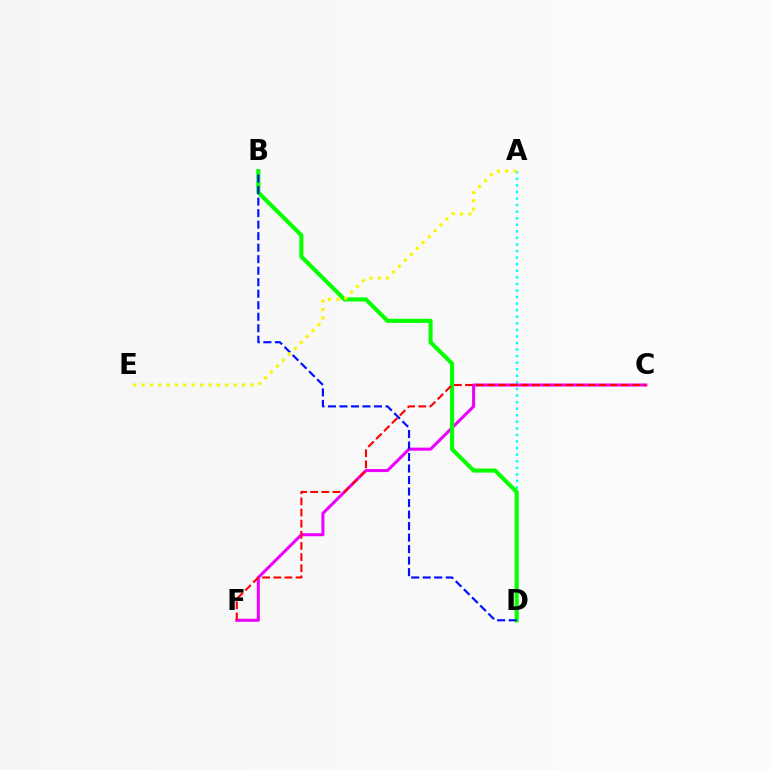{('A', 'D'): [{'color': '#00fff6', 'line_style': 'dotted', 'thickness': 1.78}], ('C', 'F'): [{'color': '#ee00ff', 'line_style': 'solid', 'thickness': 2.19}, {'color': '#ff0000', 'line_style': 'dashed', 'thickness': 1.51}], ('B', 'D'): [{'color': '#08ff00', 'line_style': 'solid', 'thickness': 2.95}, {'color': '#0010ff', 'line_style': 'dashed', 'thickness': 1.56}], ('A', 'E'): [{'color': '#fcf500', 'line_style': 'dotted', 'thickness': 2.27}]}